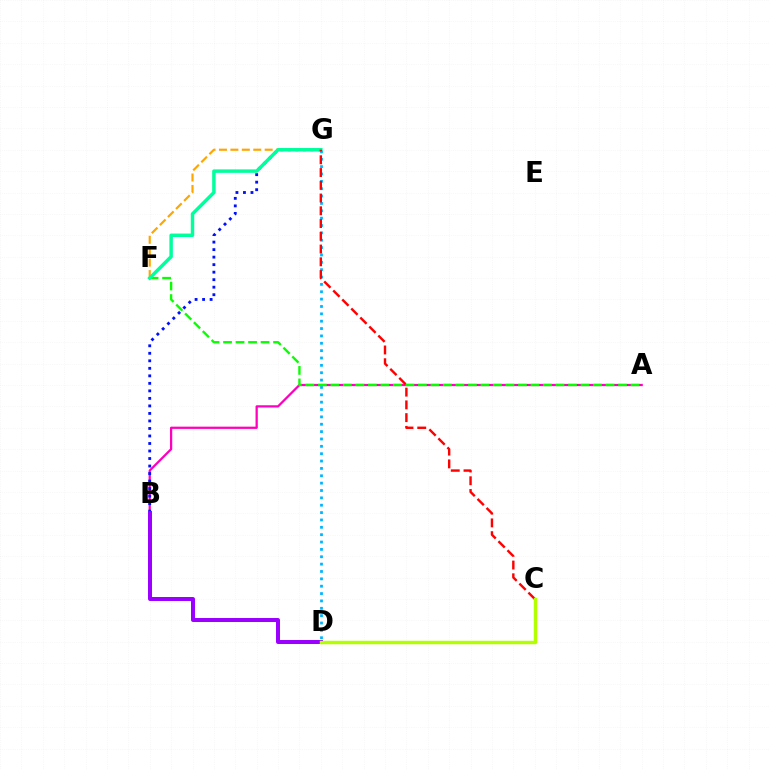{('A', 'B'): [{'color': '#ff00bd', 'line_style': 'solid', 'thickness': 1.63}], ('D', 'G'): [{'color': '#00b5ff', 'line_style': 'dotted', 'thickness': 2.0}], ('F', 'G'): [{'color': '#ffa500', 'line_style': 'dashed', 'thickness': 1.55}, {'color': '#00ff9d', 'line_style': 'solid', 'thickness': 2.48}], ('B', 'G'): [{'color': '#0010ff', 'line_style': 'dotted', 'thickness': 2.04}], ('A', 'F'): [{'color': '#08ff00', 'line_style': 'dashed', 'thickness': 1.7}], ('C', 'G'): [{'color': '#ff0000', 'line_style': 'dashed', 'thickness': 1.73}], ('B', 'D'): [{'color': '#9b00ff', 'line_style': 'solid', 'thickness': 2.87}], ('C', 'D'): [{'color': '#b3ff00', 'line_style': 'solid', 'thickness': 2.48}]}